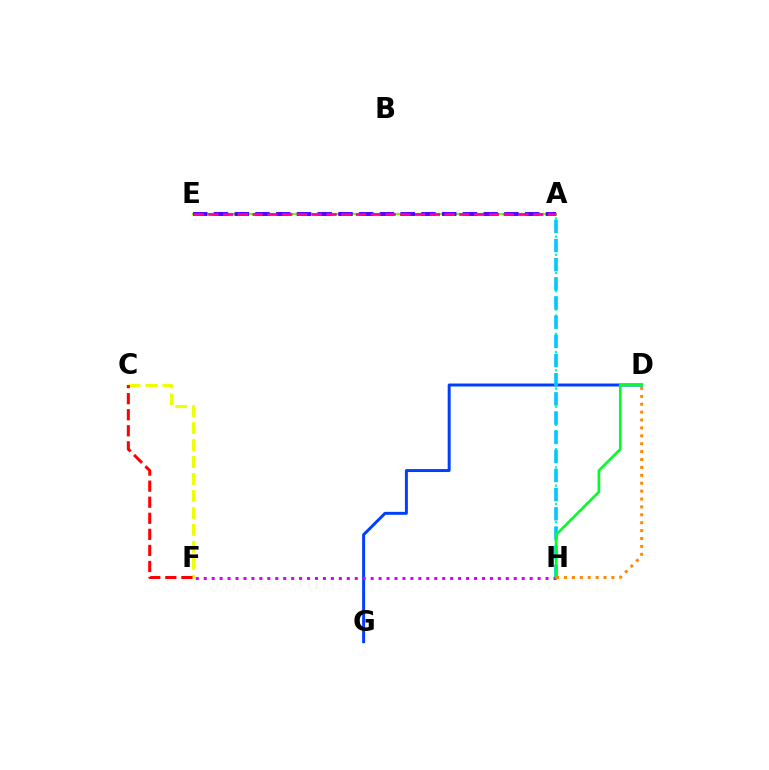{('A', 'E'): [{'color': '#66ff00', 'line_style': 'solid', 'thickness': 1.6}, {'color': '#4f00ff', 'line_style': 'dashed', 'thickness': 2.82}, {'color': '#ff00a0', 'line_style': 'dashed', 'thickness': 2.01}], ('A', 'H'): [{'color': '#00ffaf', 'line_style': 'dotted', 'thickness': 1.65}, {'color': '#00c7ff', 'line_style': 'dashed', 'thickness': 2.6}], ('C', 'F'): [{'color': '#eeff00', 'line_style': 'dashed', 'thickness': 2.3}, {'color': '#ff0000', 'line_style': 'dashed', 'thickness': 2.18}], ('D', 'G'): [{'color': '#003fff', 'line_style': 'solid', 'thickness': 2.13}], ('F', 'H'): [{'color': '#d600ff', 'line_style': 'dotted', 'thickness': 2.16}], ('D', 'H'): [{'color': '#00ff27', 'line_style': 'solid', 'thickness': 1.92}, {'color': '#ff8800', 'line_style': 'dotted', 'thickness': 2.15}]}